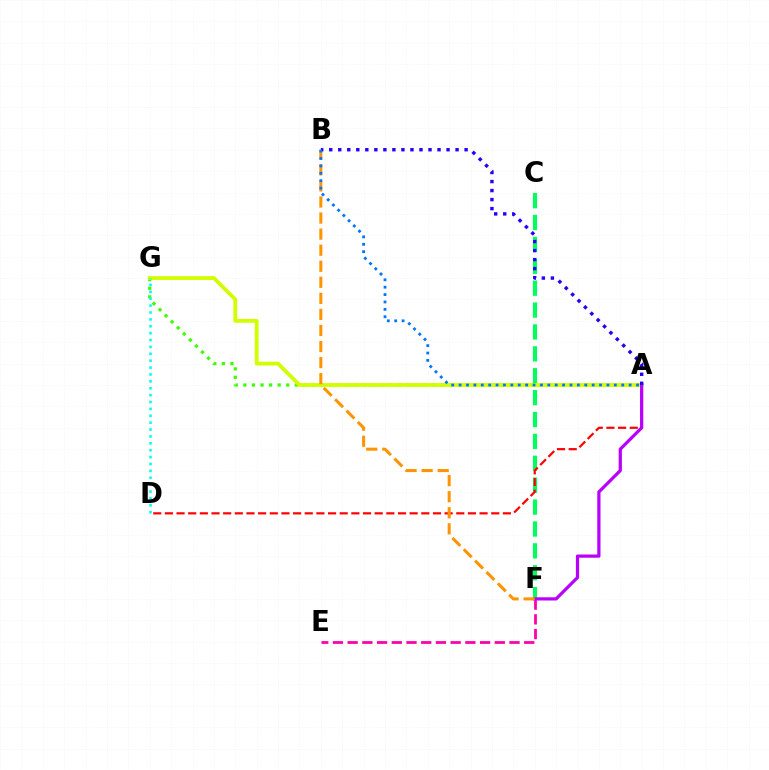{('E', 'F'): [{'color': '#ff00ac', 'line_style': 'dashed', 'thickness': 2.0}], ('C', 'F'): [{'color': '#00ff5c', 'line_style': 'dashed', 'thickness': 2.97}], ('A', 'G'): [{'color': '#3dff00', 'line_style': 'dotted', 'thickness': 2.33}, {'color': '#d1ff00', 'line_style': 'solid', 'thickness': 2.74}], ('A', 'D'): [{'color': '#ff0000', 'line_style': 'dashed', 'thickness': 1.58}], ('D', 'G'): [{'color': '#00fff6', 'line_style': 'dotted', 'thickness': 1.87}], ('A', 'F'): [{'color': '#b900ff', 'line_style': 'solid', 'thickness': 2.32}], ('B', 'F'): [{'color': '#ff9400', 'line_style': 'dashed', 'thickness': 2.18}], ('A', 'B'): [{'color': '#2500ff', 'line_style': 'dotted', 'thickness': 2.45}, {'color': '#0074ff', 'line_style': 'dotted', 'thickness': 2.01}]}